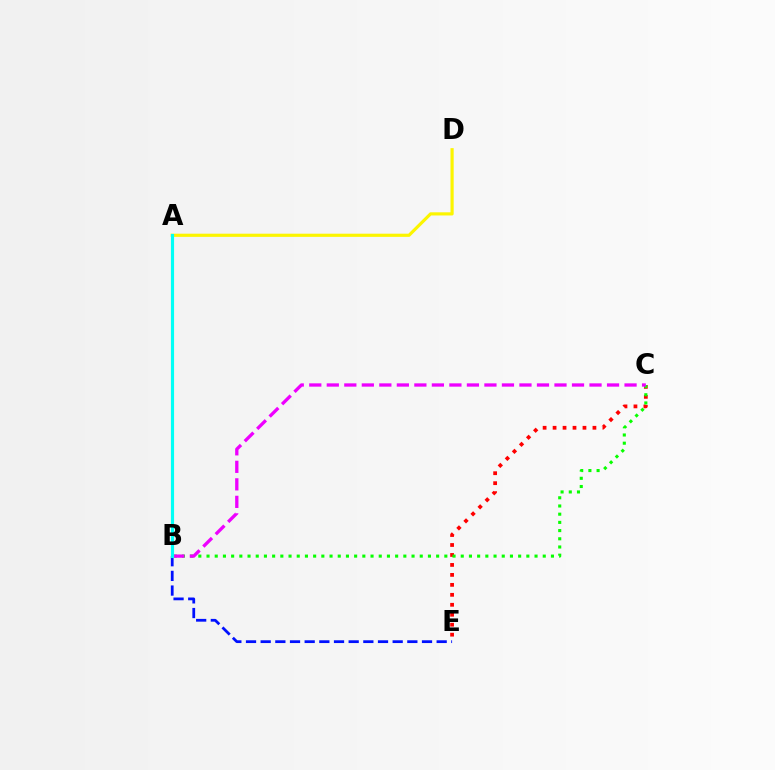{('C', 'E'): [{'color': '#ff0000', 'line_style': 'dotted', 'thickness': 2.71}], ('B', 'E'): [{'color': '#0010ff', 'line_style': 'dashed', 'thickness': 1.99}], ('B', 'C'): [{'color': '#08ff00', 'line_style': 'dotted', 'thickness': 2.23}, {'color': '#ee00ff', 'line_style': 'dashed', 'thickness': 2.38}], ('A', 'D'): [{'color': '#fcf500', 'line_style': 'solid', 'thickness': 2.28}], ('A', 'B'): [{'color': '#00fff6', 'line_style': 'solid', 'thickness': 2.26}]}